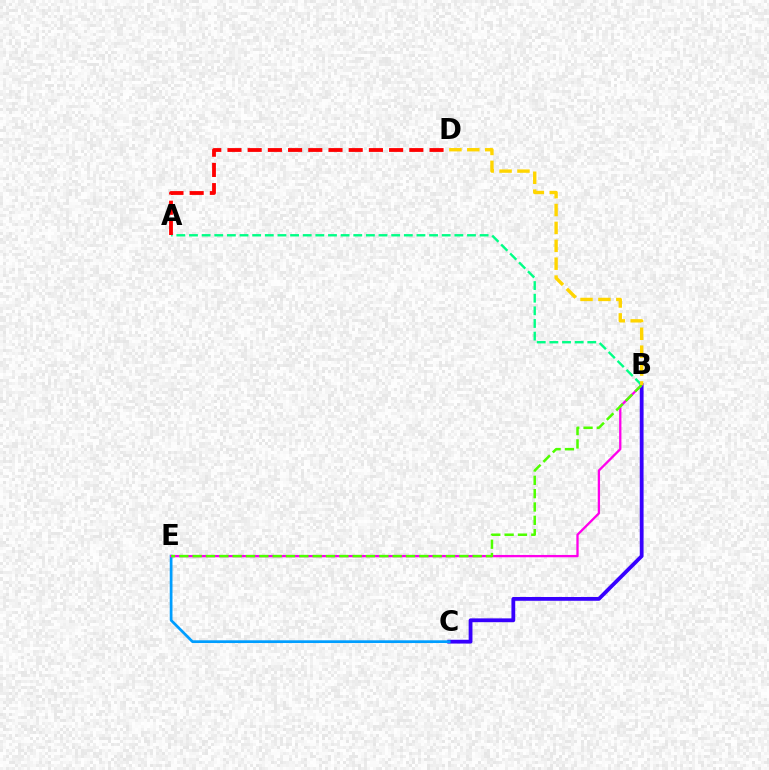{('B', 'C'): [{'color': '#3700ff', 'line_style': 'solid', 'thickness': 2.73}], ('A', 'B'): [{'color': '#00ff86', 'line_style': 'dashed', 'thickness': 1.72}], ('C', 'E'): [{'color': '#009eff', 'line_style': 'solid', 'thickness': 1.97}], ('B', 'E'): [{'color': '#ff00ed', 'line_style': 'solid', 'thickness': 1.66}, {'color': '#4fff00', 'line_style': 'dashed', 'thickness': 1.81}], ('A', 'D'): [{'color': '#ff0000', 'line_style': 'dashed', 'thickness': 2.74}], ('B', 'D'): [{'color': '#ffd500', 'line_style': 'dashed', 'thickness': 2.43}]}